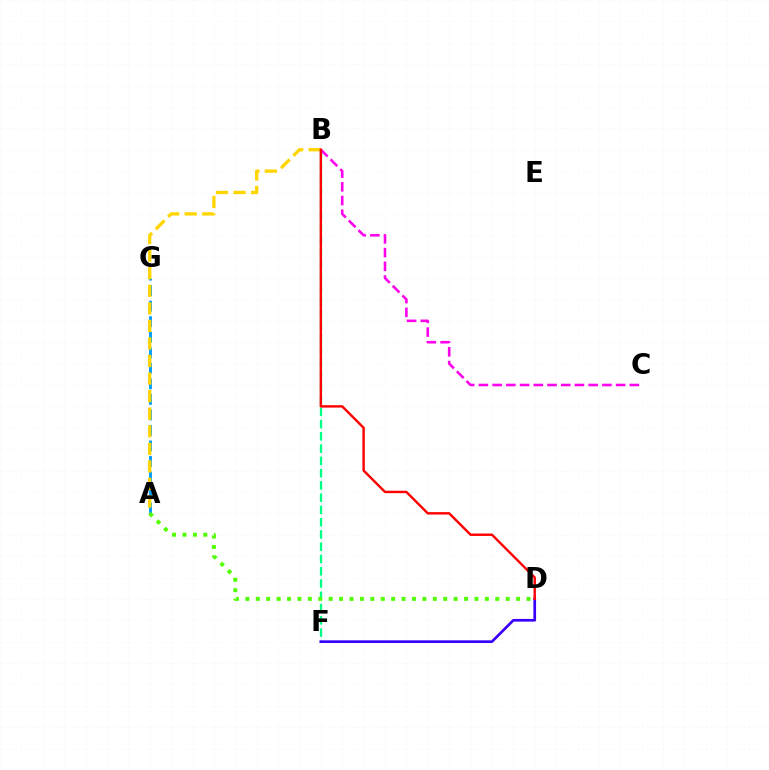{('A', 'G'): [{'color': '#009eff', 'line_style': 'dashed', 'thickness': 2.11}], ('A', 'B'): [{'color': '#ffd500', 'line_style': 'dashed', 'thickness': 2.39}], ('B', 'F'): [{'color': '#00ff86', 'line_style': 'dashed', 'thickness': 1.67}], ('D', 'F'): [{'color': '#3700ff', 'line_style': 'solid', 'thickness': 1.93}], ('B', 'C'): [{'color': '#ff00ed', 'line_style': 'dashed', 'thickness': 1.86}], ('B', 'D'): [{'color': '#ff0000', 'line_style': 'solid', 'thickness': 1.74}], ('A', 'D'): [{'color': '#4fff00', 'line_style': 'dotted', 'thickness': 2.83}]}